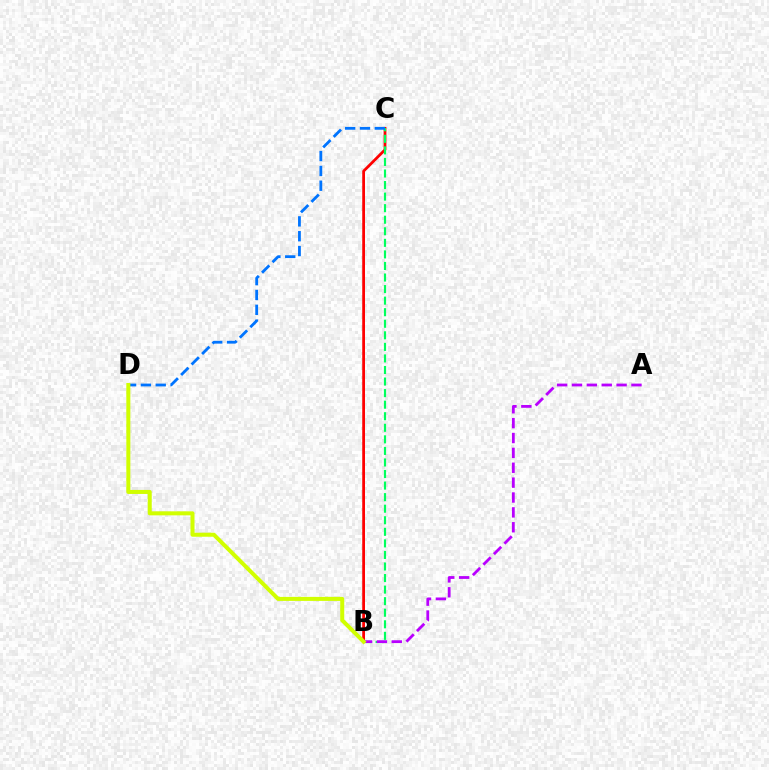{('B', 'C'): [{'color': '#ff0000', 'line_style': 'solid', 'thickness': 1.99}, {'color': '#00ff5c', 'line_style': 'dashed', 'thickness': 1.57}], ('C', 'D'): [{'color': '#0074ff', 'line_style': 'dashed', 'thickness': 2.02}], ('A', 'B'): [{'color': '#b900ff', 'line_style': 'dashed', 'thickness': 2.02}], ('B', 'D'): [{'color': '#d1ff00', 'line_style': 'solid', 'thickness': 2.89}]}